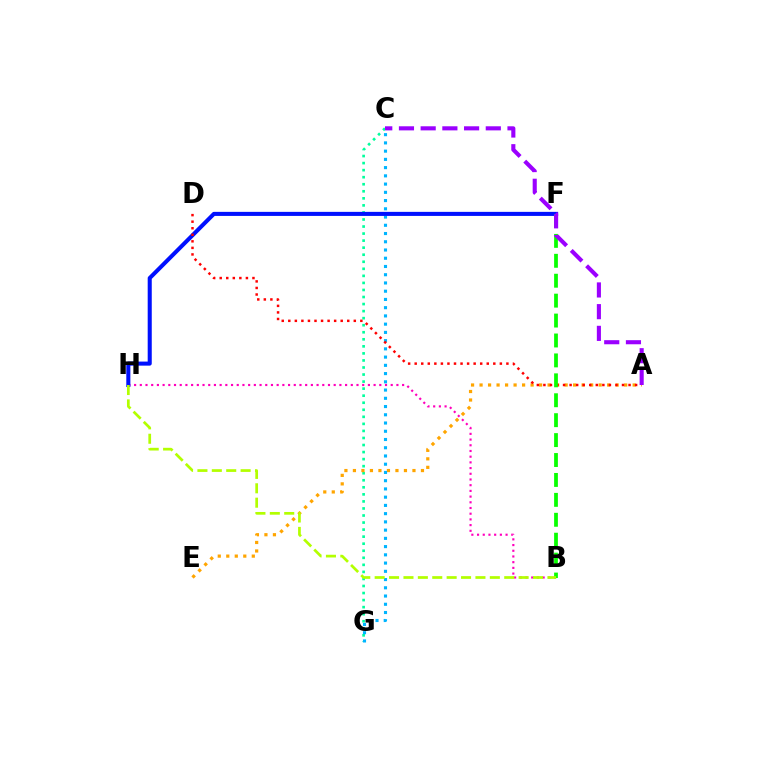{('C', 'G'): [{'color': '#00ff9d', 'line_style': 'dotted', 'thickness': 1.92}, {'color': '#00b5ff', 'line_style': 'dotted', 'thickness': 2.24}], ('B', 'H'): [{'color': '#ff00bd', 'line_style': 'dotted', 'thickness': 1.55}, {'color': '#b3ff00', 'line_style': 'dashed', 'thickness': 1.96}], ('A', 'E'): [{'color': '#ffa500', 'line_style': 'dotted', 'thickness': 2.31}], ('F', 'H'): [{'color': '#0010ff', 'line_style': 'solid', 'thickness': 2.92}], ('A', 'D'): [{'color': '#ff0000', 'line_style': 'dotted', 'thickness': 1.78}], ('B', 'F'): [{'color': '#08ff00', 'line_style': 'dashed', 'thickness': 2.71}], ('A', 'C'): [{'color': '#9b00ff', 'line_style': 'dashed', 'thickness': 2.95}]}